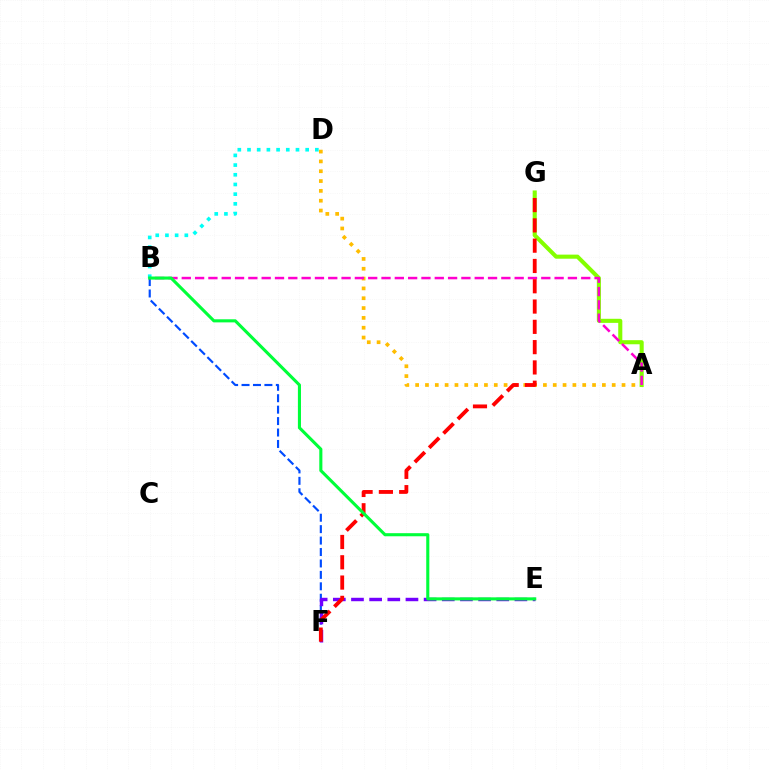{('B', 'F'): [{'color': '#004bff', 'line_style': 'dashed', 'thickness': 1.55}], ('A', 'D'): [{'color': '#ffbd00', 'line_style': 'dotted', 'thickness': 2.67}], ('B', 'D'): [{'color': '#00fff6', 'line_style': 'dotted', 'thickness': 2.63}], ('A', 'G'): [{'color': '#84ff00', 'line_style': 'solid', 'thickness': 2.94}], ('E', 'F'): [{'color': '#7200ff', 'line_style': 'dashed', 'thickness': 2.47}], ('A', 'B'): [{'color': '#ff00cf', 'line_style': 'dashed', 'thickness': 1.81}], ('F', 'G'): [{'color': '#ff0000', 'line_style': 'dashed', 'thickness': 2.76}], ('B', 'E'): [{'color': '#00ff39', 'line_style': 'solid', 'thickness': 2.22}]}